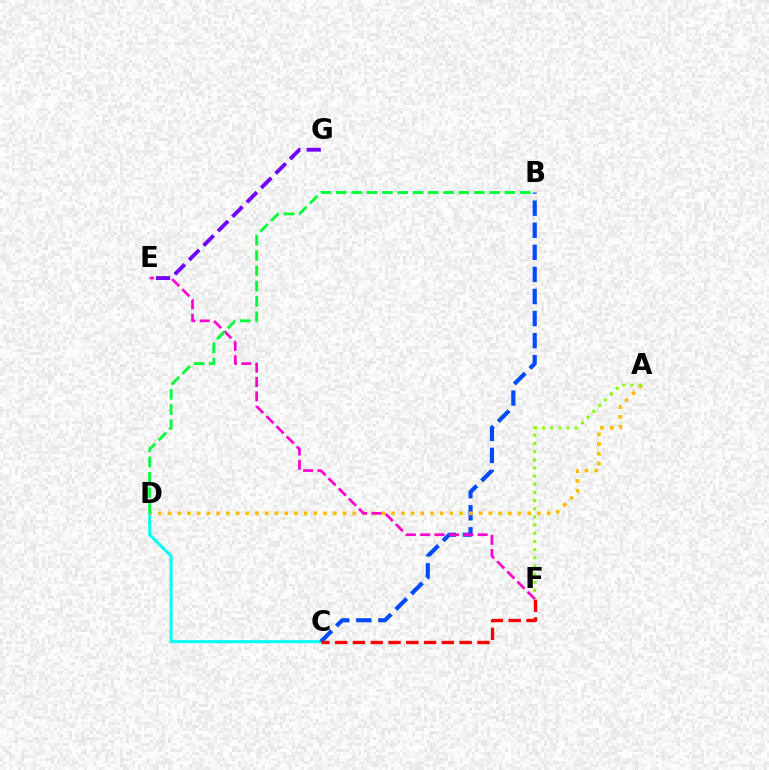{('C', 'D'): [{'color': '#00fff6', 'line_style': 'solid', 'thickness': 2.2}], ('B', 'C'): [{'color': '#004bff', 'line_style': 'dashed', 'thickness': 3.0}], ('A', 'D'): [{'color': '#ffbd00', 'line_style': 'dotted', 'thickness': 2.64}], ('A', 'F'): [{'color': '#84ff00', 'line_style': 'dotted', 'thickness': 2.22}], ('E', 'F'): [{'color': '#ff00cf', 'line_style': 'dashed', 'thickness': 1.95}], ('B', 'D'): [{'color': '#00ff39', 'line_style': 'dashed', 'thickness': 2.08}], ('C', 'F'): [{'color': '#ff0000', 'line_style': 'dashed', 'thickness': 2.42}], ('E', 'G'): [{'color': '#7200ff', 'line_style': 'dashed', 'thickness': 2.77}]}